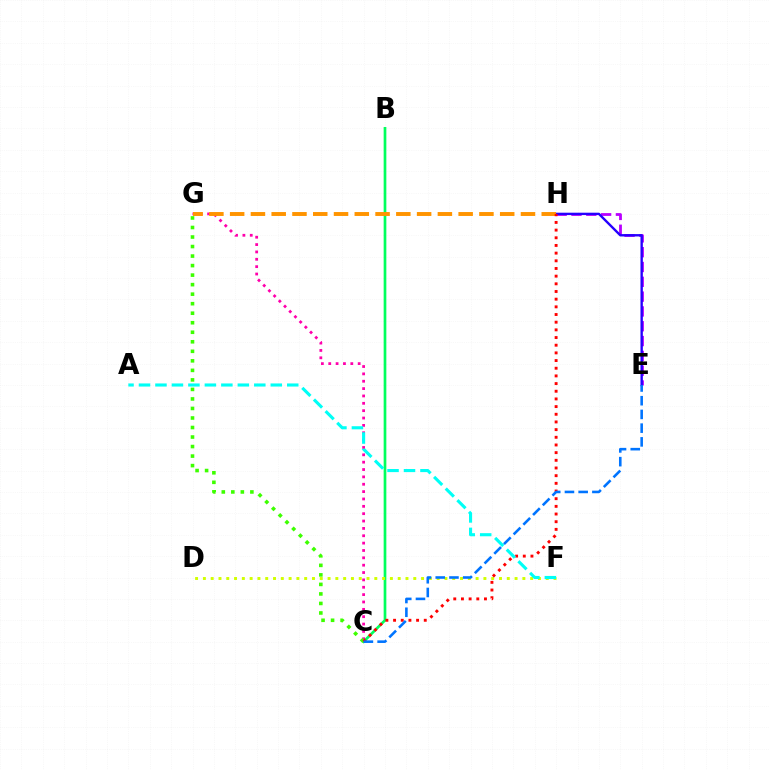{('C', 'G'): [{'color': '#ff00ac', 'line_style': 'dotted', 'thickness': 2.0}, {'color': '#3dff00', 'line_style': 'dotted', 'thickness': 2.59}], ('B', 'C'): [{'color': '#00ff5c', 'line_style': 'solid', 'thickness': 1.93}], ('E', 'H'): [{'color': '#b900ff', 'line_style': 'dashed', 'thickness': 2.01}, {'color': '#2500ff', 'line_style': 'solid', 'thickness': 1.71}], ('D', 'F'): [{'color': '#d1ff00', 'line_style': 'dotted', 'thickness': 2.12}], ('G', 'H'): [{'color': '#ff9400', 'line_style': 'dashed', 'thickness': 2.82}], ('C', 'H'): [{'color': '#ff0000', 'line_style': 'dotted', 'thickness': 2.08}], ('C', 'E'): [{'color': '#0074ff', 'line_style': 'dashed', 'thickness': 1.86}], ('A', 'F'): [{'color': '#00fff6', 'line_style': 'dashed', 'thickness': 2.24}]}